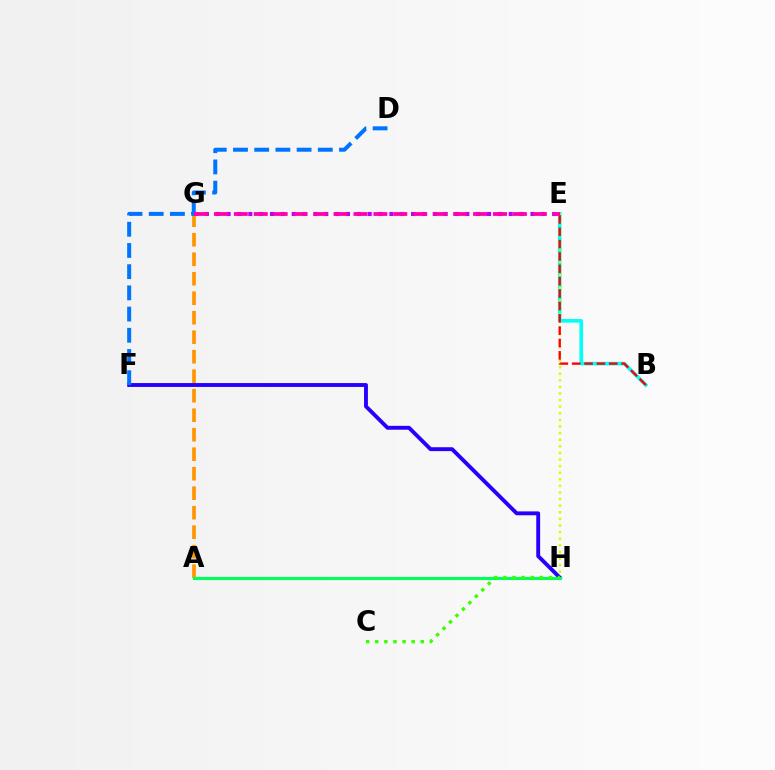{('B', 'E'): [{'color': '#00fff6', 'line_style': 'solid', 'thickness': 2.61}, {'color': '#ff0000', 'line_style': 'dashed', 'thickness': 1.68}], ('E', 'G'): [{'color': '#b900ff', 'line_style': 'dotted', 'thickness': 2.95}, {'color': '#ff00ac', 'line_style': 'dashed', 'thickness': 2.71}], ('A', 'G'): [{'color': '#ff9400', 'line_style': 'dashed', 'thickness': 2.65}], ('E', 'H'): [{'color': '#d1ff00', 'line_style': 'dotted', 'thickness': 1.79}], ('F', 'H'): [{'color': '#2500ff', 'line_style': 'solid', 'thickness': 2.79}], ('D', 'F'): [{'color': '#0074ff', 'line_style': 'dashed', 'thickness': 2.88}], ('A', 'H'): [{'color': '#00ff5c', 'line_style': 'solid', 'thickness': 2.24}], ('C', 'H'): [{'color': '#3dff00', 'line_style': 'dotted', 'thickness': 2.47}]}